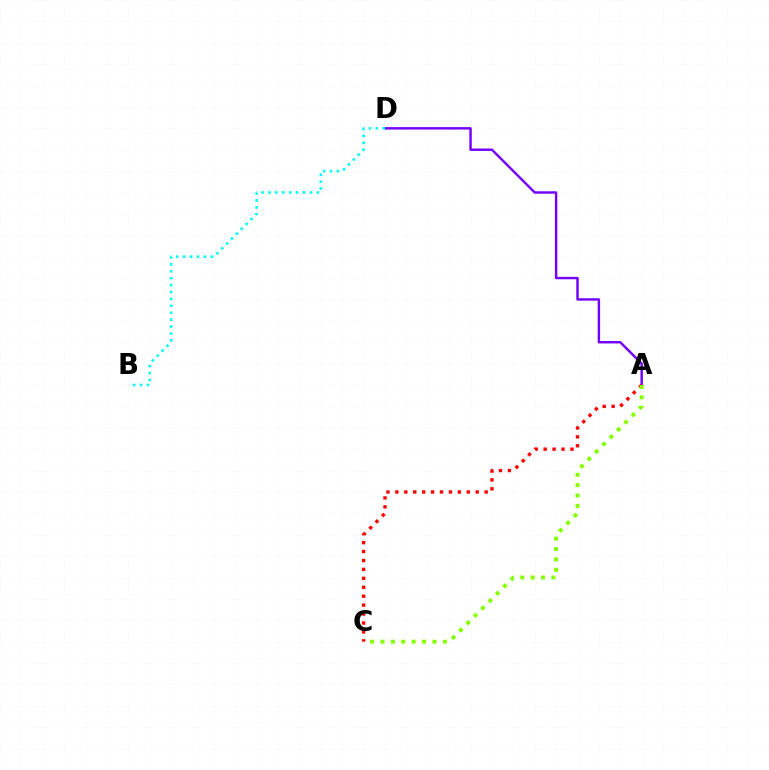{('A', 'D'): [{'color': '#7200ff', 'line_style': 'solid', 'thickness': 1.75}], ('A', 'C'): [{'color': '#ff0000', 'line_style': 'dotted', 'thickness': 2.43}, {'color': '#84ff00', 'line_style': 'dotted', 'thickness': 2.82}], ('B', 'D'): [{'color': '#00fff6', 'line_style': 'dotted', 'thickness': 1.88}]}